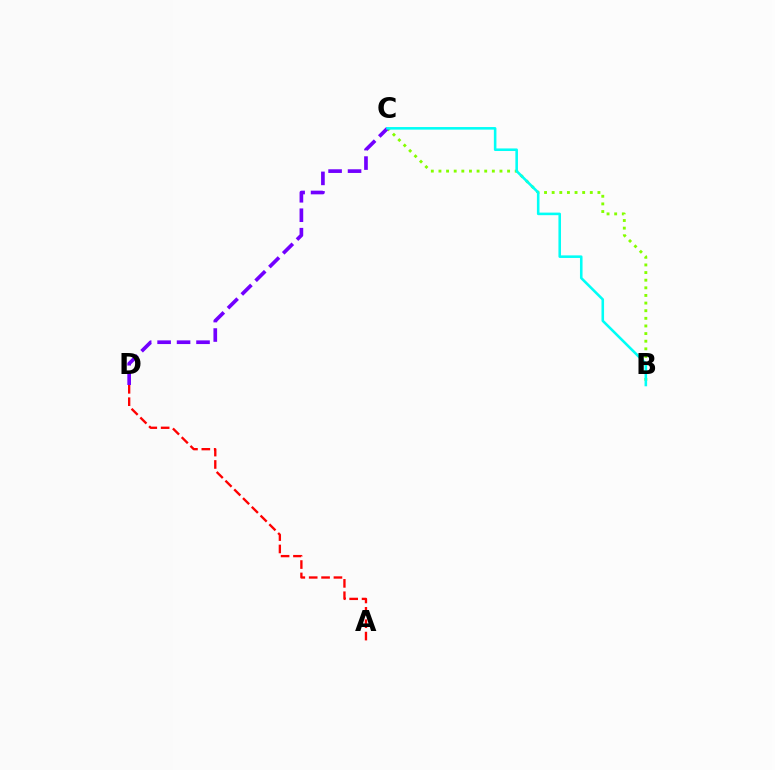{('B', 'C'): [{'color': '#84ff00', 'line_style': 'dotted', 'thickness': 2.07}, {'color': '#00fff6', 'line_style': 'solid', 'thickness': 1.85}], ('C', 'D'): [{'color': '#7200ff', 'line_style': 'dashed', 'thickness': 2.64}], ('A', 'D'): [{'color': '#ff0000', 'line_style': 'dashed', 'thickness': 1.68}]}